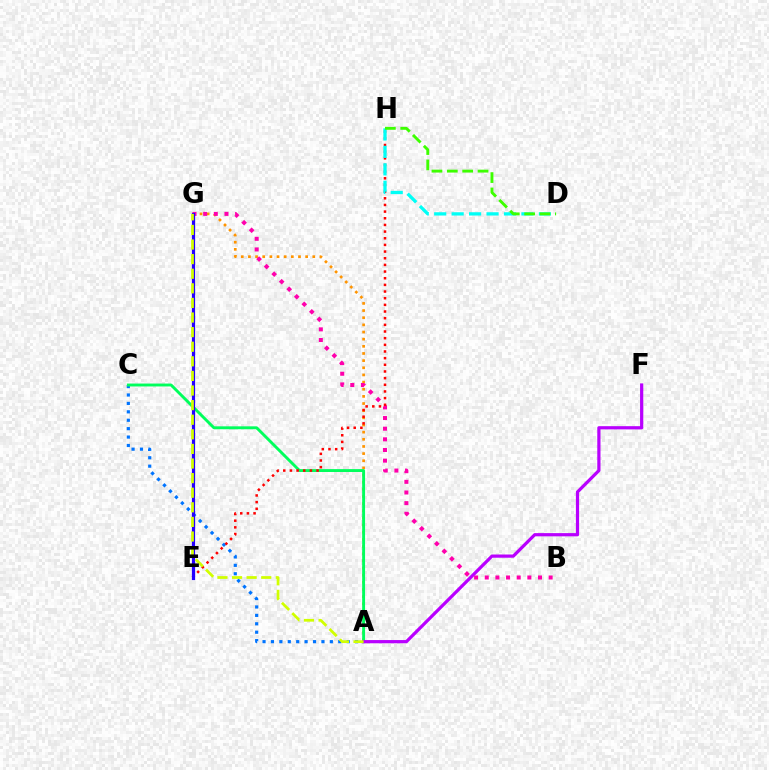{('A', 'G'): [{'color': '#ff9400', 'line_style': 'dotted', 'thickness': 1.94}, {'color': '#d1ff00', 'line_style': 'dashed', 'thickness': 1.98}], ('A', 'C'): [{'color': '#0074ff', 'line_style': 'dotted', 'thickness': 2.29}, {'color': '#00ff5c', 'line_style': 'solid', 'thickness': 2.08}], ('B', 'G'): [{'color': '#ff00ac', 'line_style': 'dotted', 'thickness': 2.89}], ('E', 'H'): [{'color': '#ff0000', 'line_style': 'dotted', 'thickness': 1.81}], ('A', 'F'): [{'color': '#b900ff', 'line_style': 'solid', 'thickness': 2.31}], ('D', 'H'): [{'color': '#00fff6', 'line_style': 'dashed', 'thickness': 2.37}, {'color': '#3dff00', 'line_style': 'dashed', 'thickness': 2.09}], ('E', 'G'): [{'color': '#2500ff', 'line_style': 'solid', 'thickness': 2.3}]}